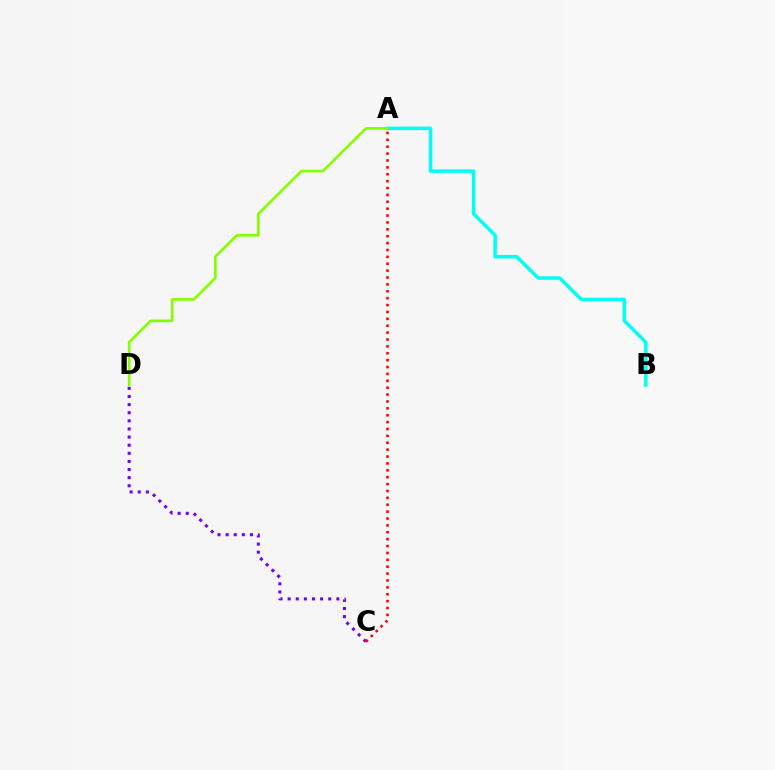{('A', 'B'): [{'color': '#00fff6', 'line_style': 'solid', 'thickness': 2.53}], ('C', 'D'): [{'color': '#7200ff', 'line_style': 'dotted', 'thickness': 2.21}], ('A', 'C'): [{'color': '#ff0000', 'line_style': 'dotted', 'thickness': 1.87}], ('A', 'D'): [{'color': '#84ff00', 'line_style': 'solid', 'thickness': 1.92}]}